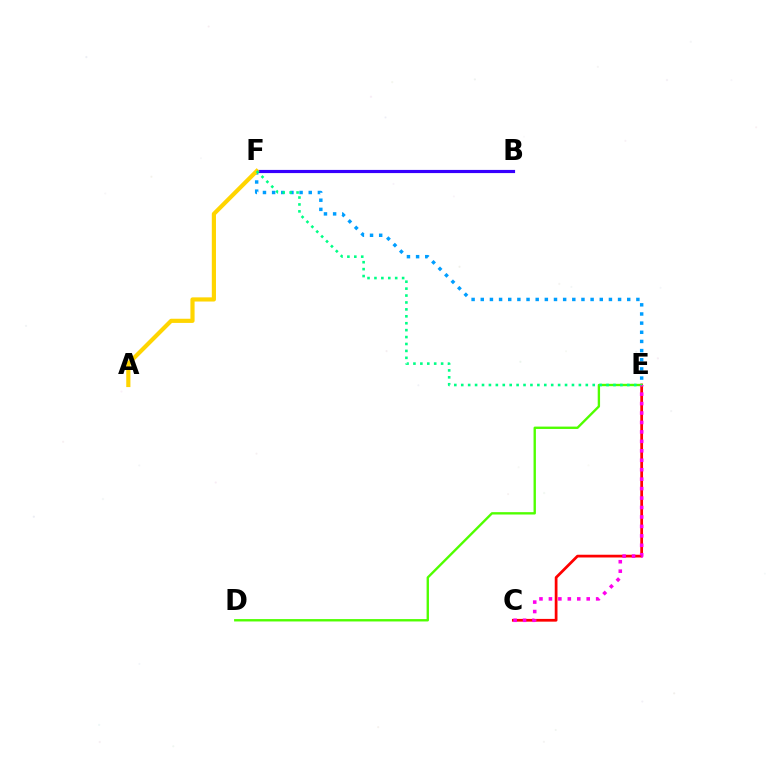{('C', 'E'): [{'color': '#ff0000', 'line_style': 'solid', 'thickness': 1.97}, {'color': '#ff00ed', 'line_style': 'dotted', 'thickness': 2.57}], ('D', 'E'): [{'color': '#4fff00', 'line_style': 'solid', 'thickness': 1.7}], ('E', 'F'): [{'color': '#009eff', 'line_style': 'dotted', 'thickness': 2.49}, {'color': '#00ff86', 'line_style': 'dotted', 'thickness': 1.88}], ('B', 'F'): [{'color': '#3700ff', 'line_style': 'solid', 'thickness': 2.28}], ('A', 'F'): [{'color': '#ffd500', 'line_style': 'solid', 'thickness': 3.0}]}